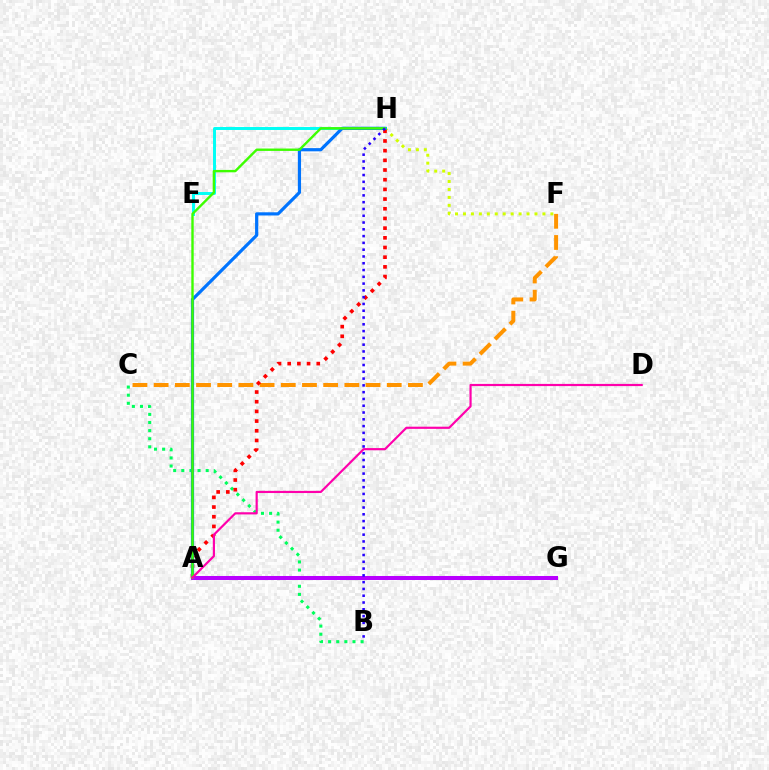{('B', 'C'): [{'color': '#00ff5c', 'line_style': 'dotted', 'thickness': 2.2}], ('F', 'H'): [{'color': '#d1ff00', 'line_style': 'dotted', 'thickness': 2.16}], ('E', 'H'): [{'color': '#00fff6', 'line_style': 'solid', 'thickness': 2.13}], ('C', 'F'): [{'color': '#ff9400', 'line_style': 'dashed', 'thickness': 2.88}], ('A', 'H'): [{'color': '#ff0000', 'line_style': 'dotted', 'thickness': 2.63}, {'color': '#0074ff', 'line_style': 'solid', 'thickness': 2.3}, {'color': '#3dff00', 'line_style': 'solid', 'thickness': 1.72}], ('A', 'G'): [{'color': '#b900ff', 'line_style': 'solid', 'thickness': 2.88}], ('B', 'H'): [{'color': '#2500ff', 'line_style': 'dotted', 'thickness': 1.84}], ('A', 'D'): [{'color': '#ff00ac', 'line_style': 'solid', 'thickness': 1.57}]}